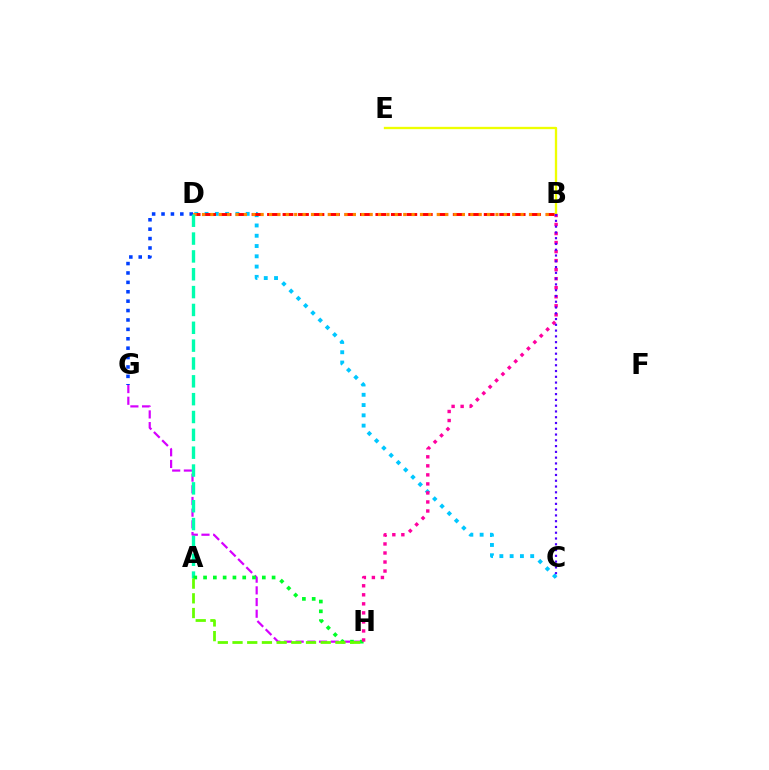{('C', 'D'): [{'color': '#00c7ff', 'line_style': 'dotted', 'thickness': 2.79}], ('D', 'G'): [{'color': '#003fff', 'line_style': 'dotted', 'thickness': 2.55}], ('G', 'H'): [{'color': '#d600ff', 'line_style': 'dashed', 'thickness': 1.59}], ('B', 'D'): [{'color': '#ff0000', 'line_style': 'dashed', 'thickness': 2.1}, {'color': '#ff8800', 'line_style': 'dotted', 'thickness': 2.28}], ('A', 'D'): [{'color': '#00ffaf', 'line_style': 'dashed', 'thickness': 2.42}], ('A', 'H'): [{'color': '#00ff27', 'line_style': 'dotted', 'thickness': 2.66}, {'color': '#66ff00', 'line_style': 'dashed', 'thickness': 2.0}], ('B', 'E'): [{'color': '#eeff00', 'line_style': 'solid', 'thickness': 1.68}], ('B', 'H'): [{'color': '#ff00a0', 'line_style': 'dotted', 'thickness': 2.45}], ('B', 'C'): [{'color': '#4f00ff', 'line_style': 'dotted', 'thickness': 1.57}]}